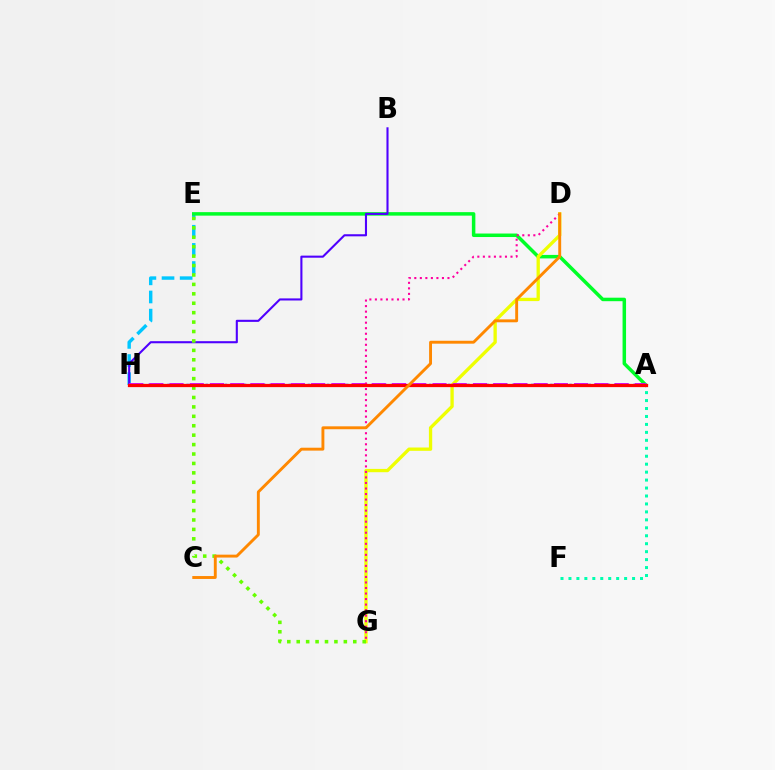{('E', 'H'): [{'color': '#00c7ff', 'line_style': 'dashed', 'thickness': 2.46}], ('A', 'E'): [{'color': '#00ff27', 'line_style': 'solid', 'thickness': 2.52}], ('D', 'G'): [{'color': '#eeff00', 'line_style': 'solid', 'thickness': 2.38}, {'color': '#ff00a0', 'line_style': 'dotted', 'thickness': 1.5}], ('B', 'H'): [{'color': '#4f00ff', 'line_style': 'solid', 'thickness': 1.51}], ('A', 'H'): [{'color': '#003fff', 'line_style': 'dotted', 'thickness': 1.73}, {'color': '#d600ff', 'line_style': 'dashed', 'thickness': 2.75}, {'color': '#ff0000', 'line_style': 'solid', 'thickness': 2.34}], ('A', 'F'): [{'color': '#00ffaf', 'line_style': 'dotted', 'thickness': 2.16}], ('E', 'G'): [{'color': '#66ff00', 'line_style': 'dotted', 'thickness': 2.56}], ('C', 'D'): [{'color': '#ff8800', 'line_style': 'solid', 'thickness': 2.09}]}